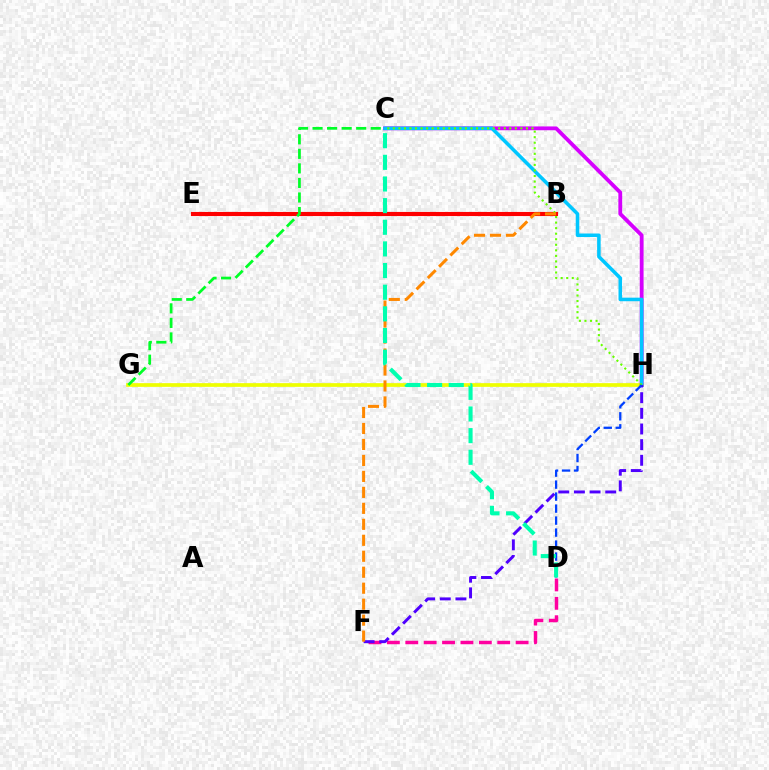{('G', 'H'): [{'color': '#eeff00', 'line_style': 'solid', 'thickness': 2.67}], ('B', 'E'): [{'color': '#ff0000', 'line_style': 'solid', 'thickness': 2.97}], ('C', 'H'): [{'color': '#d600ff', 'line_style': 'solid', 'thickness': 2.75}, {'color': '#00c7ff', 'line_style': 'solid', 'thickness': 2.55}, {'color': '#66ff00', 'line_style': 'dotted', 'thickness': 1.51}], ('D', 'F'): [{'color': '#ff00a0', 'line_style': 'dashed', 'thickness': 2.5}], ('F', 'H'): [{'color': '#4f00ff', 'line_style': 'dashed', 'thickness': 2.13}], ('C', 'G'): [{'color': '#00ff27', 'line_style': 'dashed', 'thickness': 1.98}], ('D', 'H'): [{'color': '#003fff', 'line_style': 'dashed', 'thickness': 1.63}], ('B', 'F'): [{'color': '#ff8800', 'line_style': 'dashed', 'thickness': 2.17}], ('C', 'D'): [{'color': '#00ffaf', 'line_style': 'dashed', 'thickness': 2.94}]}